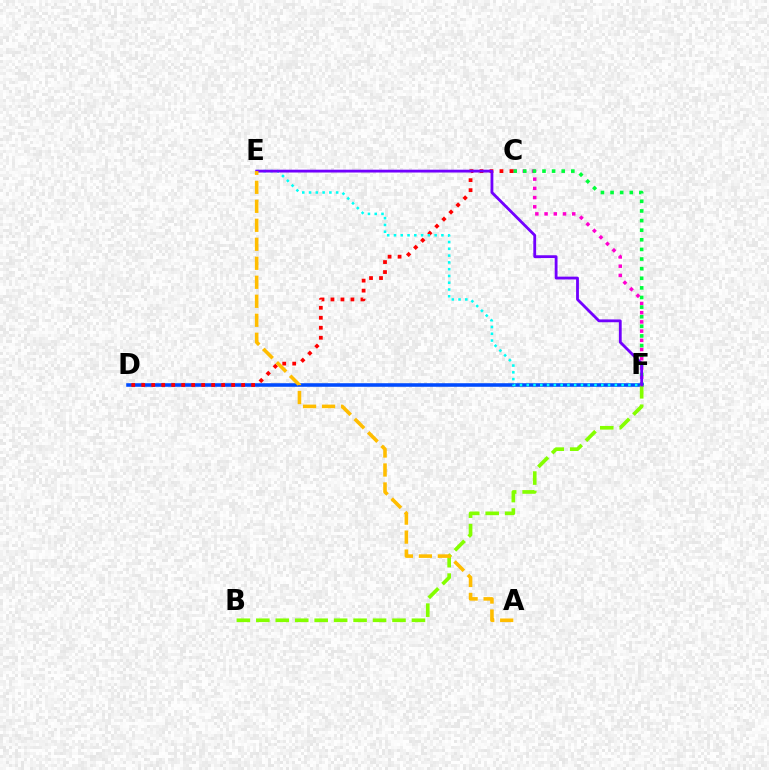{('C', 'F'): [{'color': '#ff00cf', 'line_style': 'dotted', 'thickness': 2.51}, {'color': '#00ff39', 'line_style': 'dotted', 'thickness': 2.61}], ('D', 'F'): [{'color': '#004bff', 'line_style': 'solid', 'thickness': 2.57}], ('C', 'D'): [{'color': '#ff0000', 'line_style': 'dotted', 'thickness': 2.71}], ('B', 'F'): [{'color': '#84ff00', 'line_style': 'dashed', 'thickness': 2.64}], ('E', 'F'): [{'color': '#00fff6', 'line_style': 'dotted', 'thickness': 1.84}, {'color': '#7200ff', 'line_style': 'solid', 'thickness': 2.03}], ('A', 'E'): [{'color': '#ffbd00', 'line_style': 'dashed', 'thickness': 2.58}]}